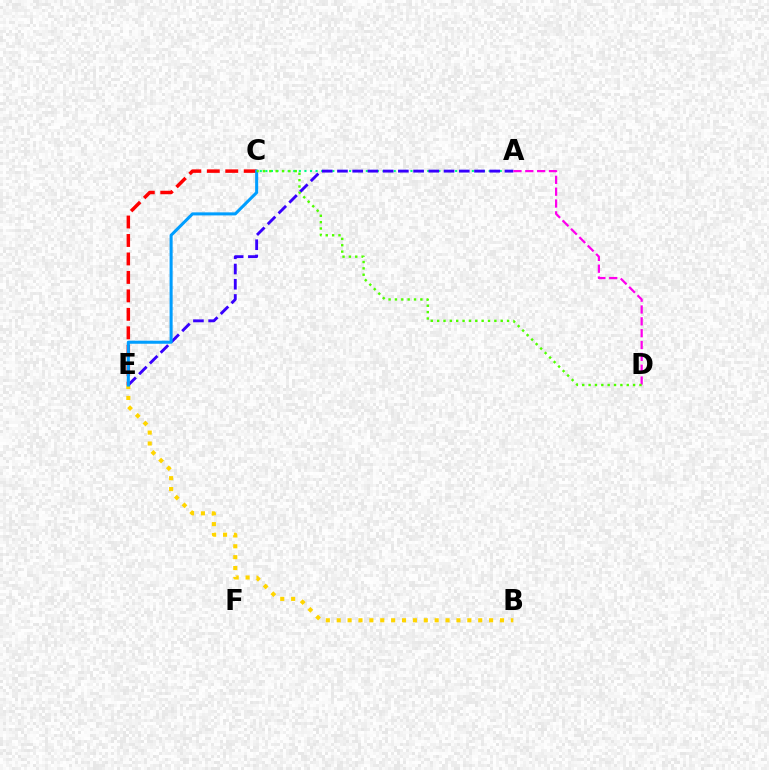{('A', 'C'): [{'color': '#00ff86', 'line_style': 'dotted', 'thickness': 1.52}], ('C', 'E'): [{'color': '#ff0000', 'line_style': 'dashed', 'thickness': 2.51}, {'color': '#009eff', 'line_style': 'solid', 'thickness': 2.2}], ('B', 'E'): [{'color': '#ffd500', 'line_style': 'dotted', 'thickness': 2.96}], ('A', 'E'): [{'color': '#3700ff', 'line_style': 'dashed', 'thickness': 2.07}], ('A', 'D'): [{'color': '#ff00ed', 'line_style': 'dashed', 'thickness': 1.61}], ('C', 'D'): [{'color': '#4fff00', 'line_style': 'dotted', 'thickness': 1.73}]}